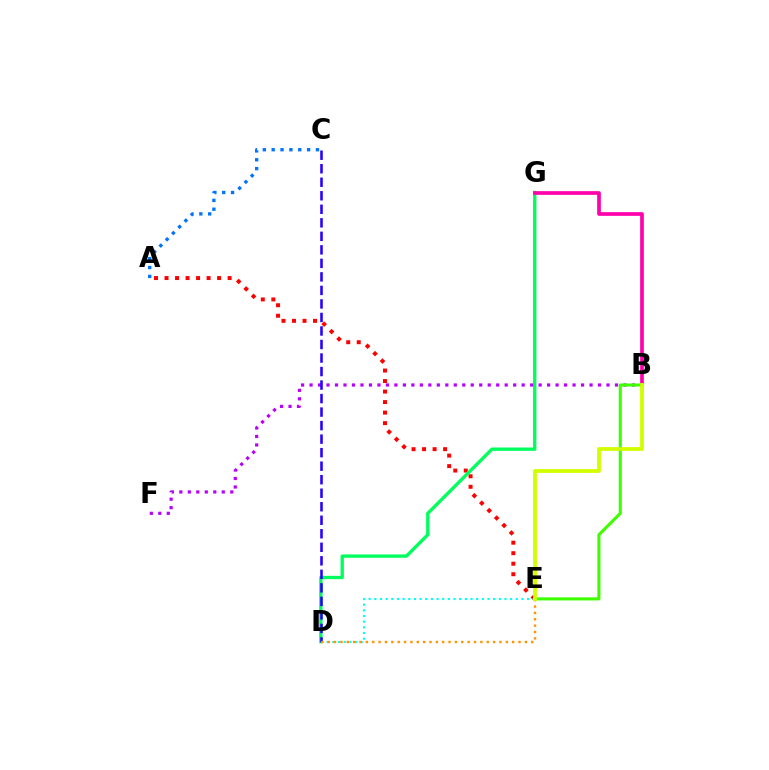{('A', 'C'): [{'color': '#0074ff', 'line_style': 'dotted', 'thickness': 2.41}], ('A', 'E'): [{'color': '#ff0000', 'line_style': 'dotted', 'thickness': 2.86}], ('D', 'G'): [{'color': '#00ff5c', 'line_style': 'solid', 'thickness': 2.4}], ('D', 'E'): [{'color': '#00fff6', 'line_style': 'dotted', 'thickness': 1.54}, {'color': '#ff9400', 'line_style': 'dotted', 'thickness': 1.73}], ('B', 'F'): [{'color': '#b900ff', 'line_style': 'dotted', 'thickness': 2.31}], ('C', 'D'): [{'color': '#2500ff', 'line_style': 'dashed', 'thickness': 1.84}], ('B', 'G'): [{'color': '#ff00ac', 'line_style': 'solid', 'thickness': 2.66}], ('B', 'E'): [{'color': '#3dff00', 'line_style': 'solid', 'thickness': 2.21}, {'color': '#d1ff00', 'line_style': 'solid', 'thickness': 2.75}]}